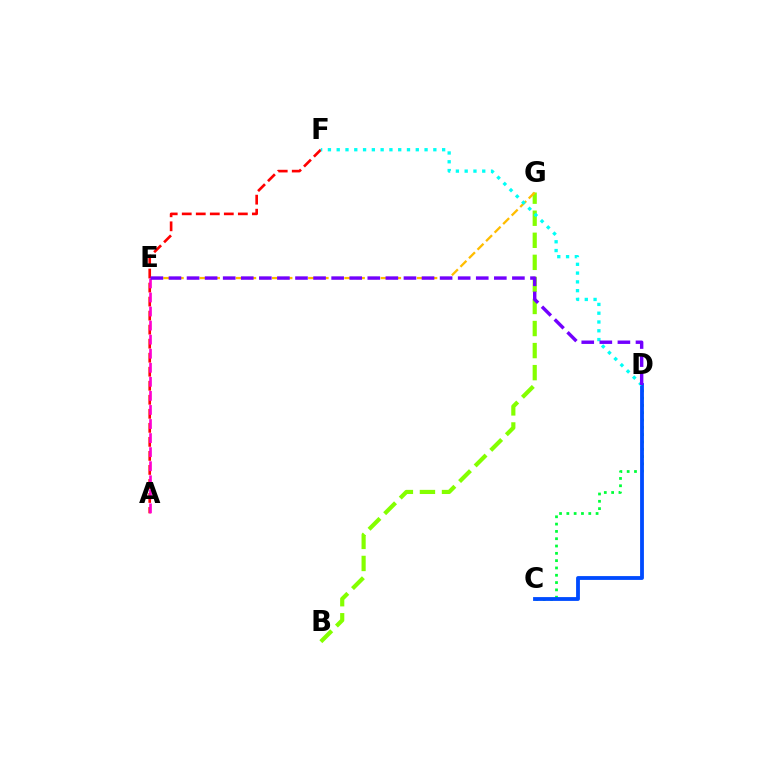{('B', 'G'): [{'color': '#84ff00', 'line_style': 'dashed', 'thickness': 3.0}], ('E', 'G'): [{'color': '#ffbd00', 'line_style': 'dashed', 'thickness': 1.64}], ('C', 'D'): [{'color': '#00ff39', 'line_style': 'dotted', 'thickness': 1.99}, {'color': '#004bff', 'line_style': 'solid', 'thickness': 2.75}], ('A', 'F'): [{'color': '#ff0000', 'line_style': 'dashed', 'thickness': 1.91}], ('D', 'F'): [{'color': '#00fff6', 'line_style': 'dotted', 'thickness': 2.39}], ('A', 'E'): [{'color': '#ff00cf', 'line_style': 'dashed', 'thickness': 1.91}], ('D', 'E'): [{'color': '#7200ff', 'line_style': 'dashed', 'thickness': 2.46}]}